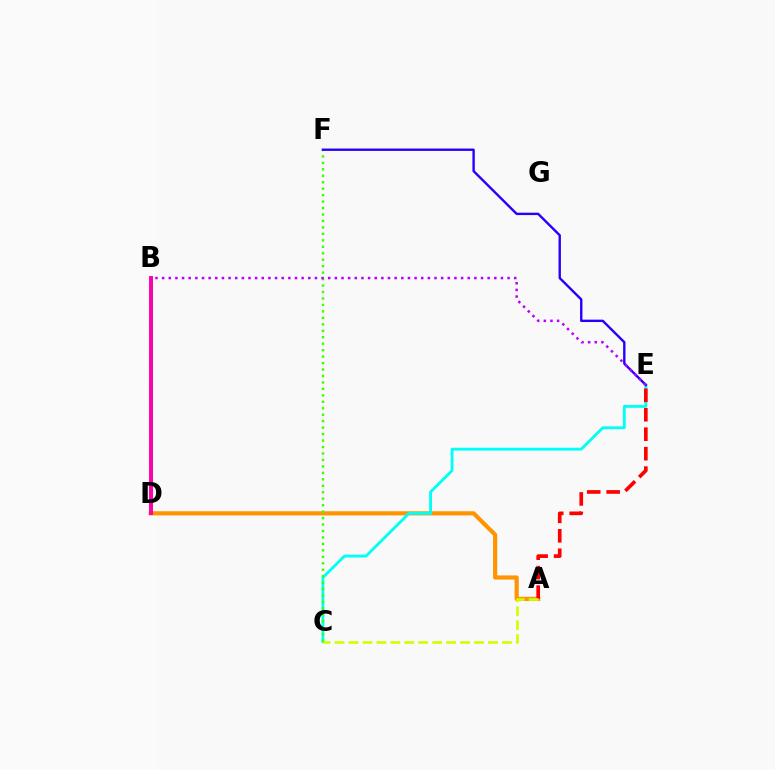{('A', 'D'): [{'color': '#ff9400', 'line_style': 'solid', 'thickness': 2.99}], ('C', 'E'): [{'color': '#00fff6', 'line_style': 'solid', 'thickness': 2.05}], ('B', 'D'): [{'color': '#0074ff', 'line_style': 'solid', 'thickness': 1.93}, {'color': '#00ff5c', 'line_style': 'dotted', 'thickness': 2.9}, {'color': '#ff00ac', 'line_style': 'solid', 'thickness': 2.82}], ('A', 'E'): [{'color': '#ff0000', 'line_style': 'dashed', 'thickness': 2.64}], ('C', 'F'): [{'color': '#3dff00', 'line_style': 'dotted', 'thickness': 1.75}], ('A', 'C'): [{'color': '#d1ff00', 'line_style': 'dashed', 'thickness': 1.89}], ('E', 'F'): [{'color': '#2500ff', 'line_style': 'solid', 'thickness': 1.72}], ('B', 'E'): [{'color': '#b900ff', 'line_style': 'dotted', 'thickness': 1.8}]}